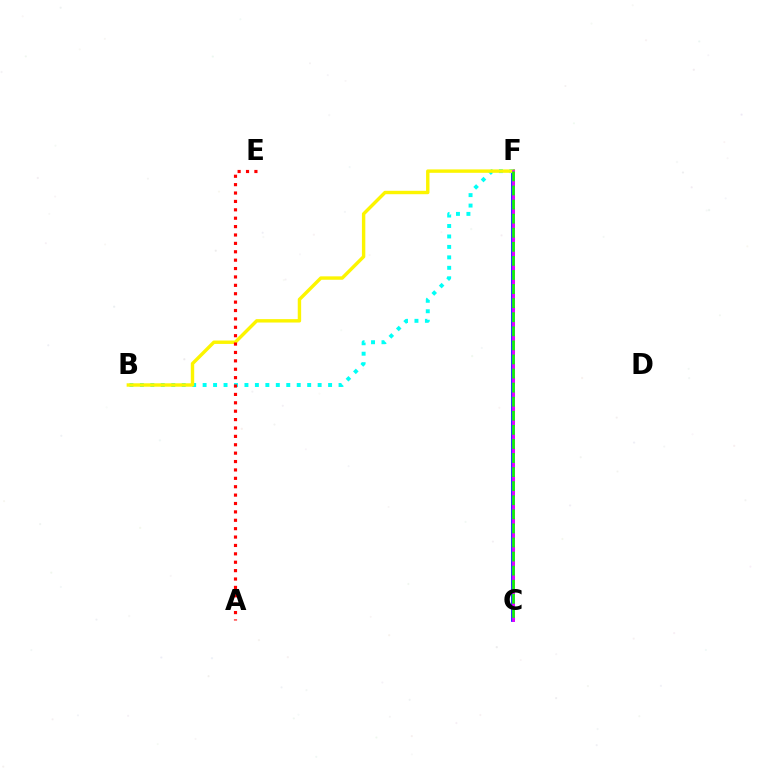{('C', 'F'): [{'color': '#0010ff', 'line_style': 'solid', 'thickness': 2.66}, {'color': '#ee00ff', 'line_style': 'solid', 'thickness': 2.01}, {'color': '#08ff00', 'line_style': 'dashed', 'thickness': 1.91}], ('B', 'F'): [{'color': '#00fff6', 'line_style': 'dotted', 'thickness': 2.84}, {'color': '#fcf500', 'line_style': 'solid', 'thickness': 2.45}], ('A', 'E'): [{'color': '#ff0000', 'line_style': 'dotted', 'thickness': 2.28}]}